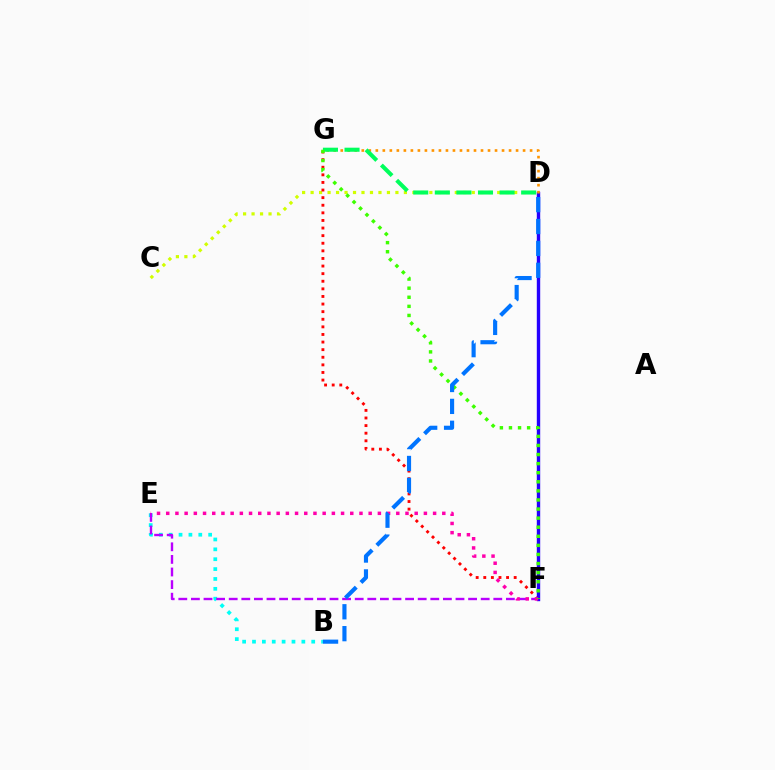{('C', 'D'): [{'color': '#d1ff00', 'line_style': 'dotted', 'thickness': 2.3}], ('B', 'E'): [{'color': '#00fff6', 'line_style': 'dotted', 'thickness': 2.68}], ('F', 'G'): [{'color': '#ff0000', 'line_style': 'dotted', 'thickness': 2.07}, {'color': '#3dff00', 'line_style': 'dotted', 'thickness': 2.47}], ('E', 'F'): [{'color': '#b900ff', 'line_style': 'dashed', 'thickness': 1.71}, {'color': '#ff00ac', 'line_style': 'dotted', 'thickness': 2.5}], ('D', 'F'): [{'color': '#2500ff', 'line_style': 'solid', 'thickness': 2.44}], ('D', 'G'): [{'color': '#ff9400', 'line_style': 'dotted', 'thickness': 1.91}, {'color': '#00ff5c', 'line_style': 'dashed', 'thickness': 2.93}], ('B', 'D'): [{'color': '#0074ff', 'line_style': 'dashed', 'thickness': 2.97}]}